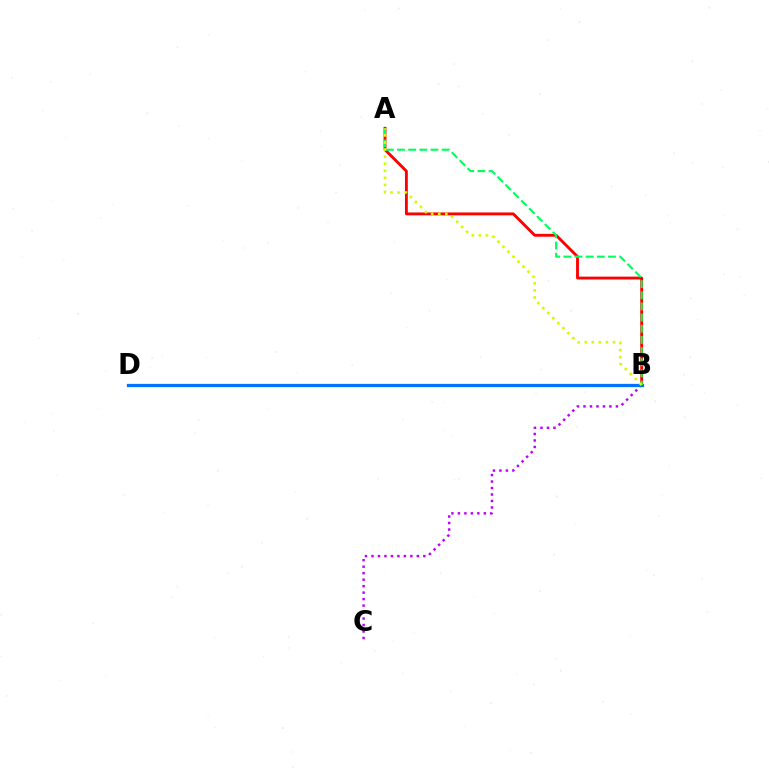{('A', 'B'): [{'color': '#ff0000', 'line_style': 'solid', 'thickness': 2.06}, {'color': '#00ff5c', 'line_style': 'dashed', 'thickness': 1.52}, {'color': '#d1ff00', 'line_style': 'dotted', 'thickness': 1.92}], ('B', 'C'): [{'color': '#b900ff', 'line_style': 'dotted', 'thickness': 1.76}], ('B', 'D'): [{'color': '#0074ff', 'line_style': 'solid', 'thickness': 2.34}]}